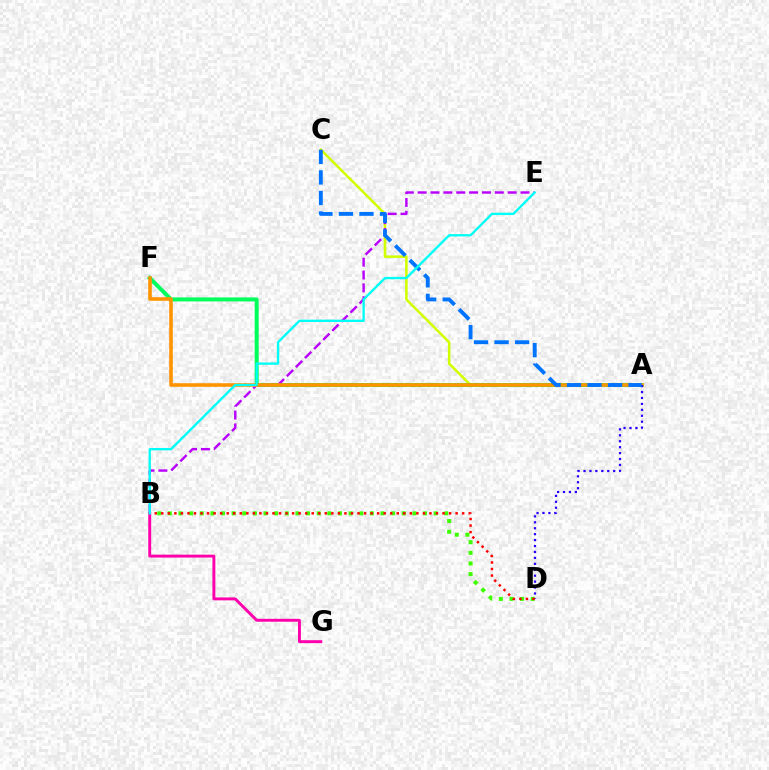{('A', 'C'): [{'color': '#d1ff00', 'line_style': 'solid', 'thickness': 1.84}, {'color': '#0074ff', 'line_style': 'dashed', 'thickness': 2.79}], ('B', 'D'): [{'color': '#3dff00', 'line_style': 'dotted', 'thickness': 2.89}, {'color': '#ff0000', 'line_style': 'dotted', 'thickness': 1.78}], ('A', 'F'): [{'color': '#00ff5c', 'line_style': 'solid', 'thickness': 2.89}, {'color': '#ff9400', 'line_style': 'solid', 'thickness': 2.58}], ('B', 'E'): [{'color': '#b900ff', 'line_style': 'dashed', 'thickness': 1.75}, {'color': '#00fff6', 'line_style': 'solid', 'thickness': 1.68}], ('A', 'D'): [{'color': '#2500ff', 'line_style': 'dotted', 'thickness': 1.61}], ('B', 'G'): [{'color': '#ff00ac', 'line_style': 'solid', 'thickness': 2.11}]}